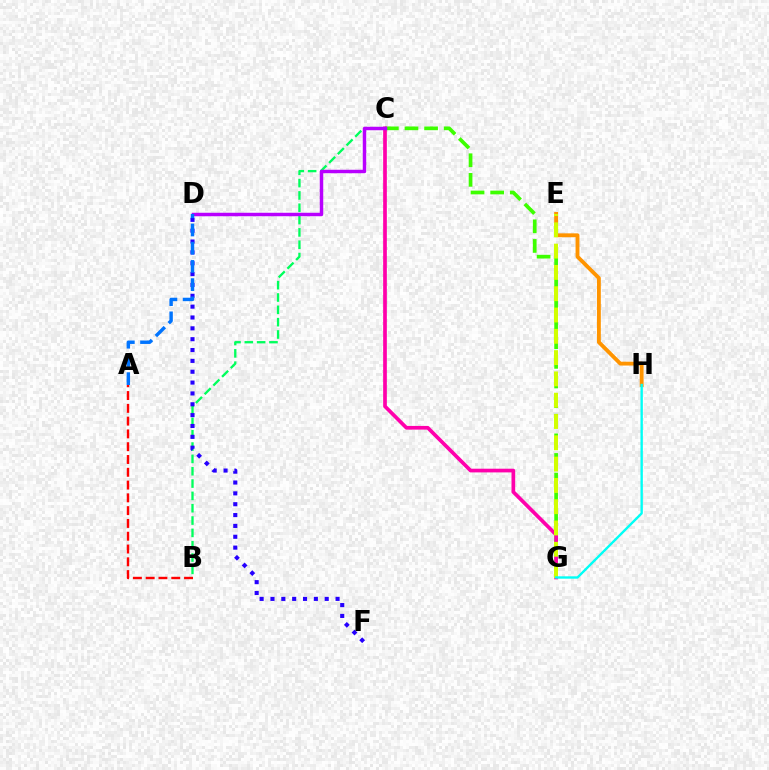{('E', 'H'): [{'color': '#ff9400', 'line_style': 'solid', 'thickness': 2.78}], ('C', 'G'): [{'color': '#3dff00', 'line_style': 'dashed', 'thickness': 2.67}, {'color': '#ff00ac', 'line_style': 'solid', 'thickness': 2.66}], ('B', 'C'): [{'color': '#00ff5c', 'line_style': 'dashed', 'thickness': 1.67}], ('D', 'F'): [{'color': '#2500ff', 'line_style': 'dotted', 'thickness': 2.95}], ('E', 'G'): [{'color': '#d1ff00', 'line_style': 'dashed', 'thickness': 2.89}], ('C', 'D'): [{'color': '#b900ff', 'line_style': 'solid', 'thickness': 2.49}], ('G', 'H'): [{'color': '#00fff6', 'line_style': 'solid', 'thickness': 1.71}], ('A', 'B'): [{'color': '#ff0000', 'line_style': 'dashed', 'thickness': 1.74}], ('A', 'D'): [{'color': '#0074ff', 'line_style': 'dashed', 'thickness': 2.47}]}